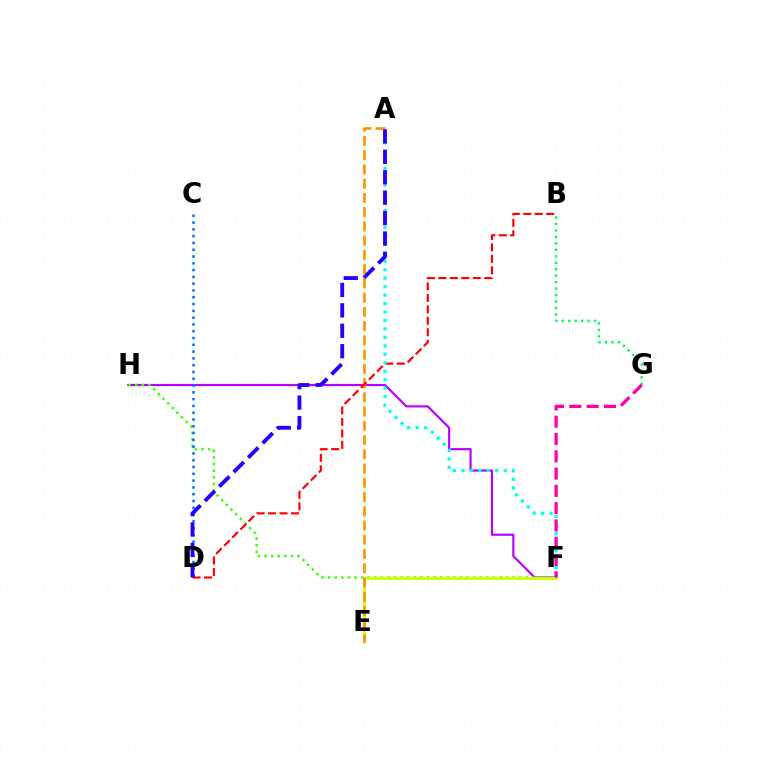{('F', 'H'): [{'color': '#b900ff', 'line_style': 'solid', 'thickness': 1.56}, {'color': '#3dff00', 'line_style': 'dotted', 'thickness': 1.79}], ('E', 'F'): [{'color': '#d1ff00', 'line_style': 'solid', 'thickness': 2.07}], ('A', 'E'): [{'color': '#ff9400', 'line_style': 'dashed', 'thickness': 1.93}], ('B', 'G'): [{'color': '#00ff5c', 'line_style': 'dotted', 'thickness': 1.76}], ('C', 'D'): [{'color': '#0074ff', 'line_style': 'dotted', 'thickness': 1.84}], ('B', 'D'): [{'color': '#ff0000', 'line_style': 'dashed', 'thickness': 1.56}], ('A', 'F'): [{'color': '#00fff6', 'line_style': 'dotted', 'thickness': 2.3}], ('A', 'D'): [{'color': '#2500ff', 'line_style': 'dashed', 'thickness': 2.77}], ('F', 'G'): [{'color': '#ff00ac', 'line_style': 'dashed', 'thickness': 2.35}]}